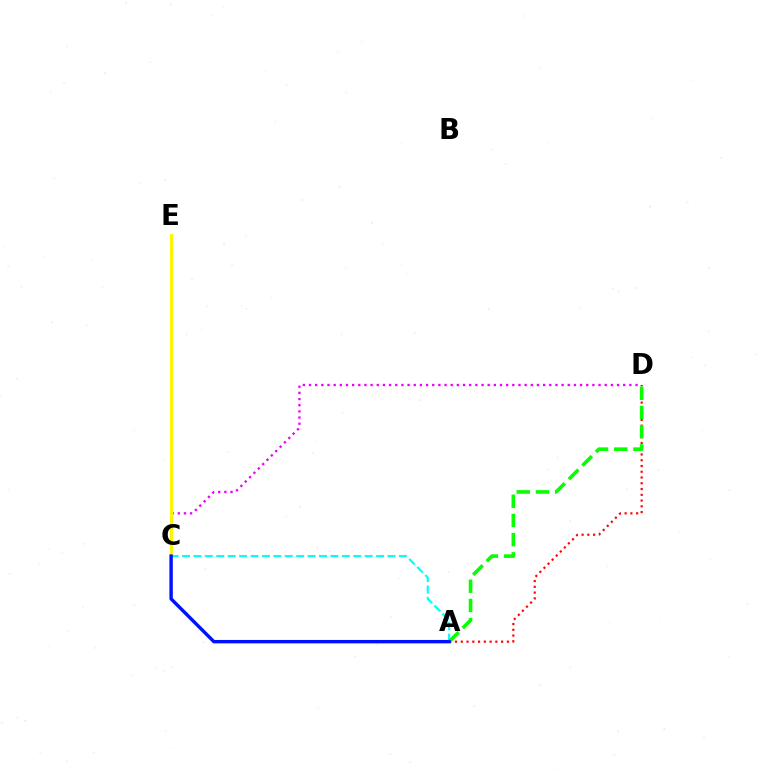{('C', 'D'): [{'color': '#ee00ff', 'line_style': 'dotted', 'thickness': 1.67}], ('A', 'D'): [{'color': '#ff0000', 'line_style': 'dotted', 'thickness': 1.57}, {'color': '#08ff00', 'line_style': 'dashed', 'thickness': 2.61}], ('C', 'E'): [{'color': '#fcf500', 'line_style': 'solid', 'thickness': 2.11}], ('A', 'C'): [{'color': '#00fff6', 'line_style': 'dashed', 'thickness': 1.55}, {'color': '#0010ff', 'line_style': 'solid', 'thickness': 2.45}]}